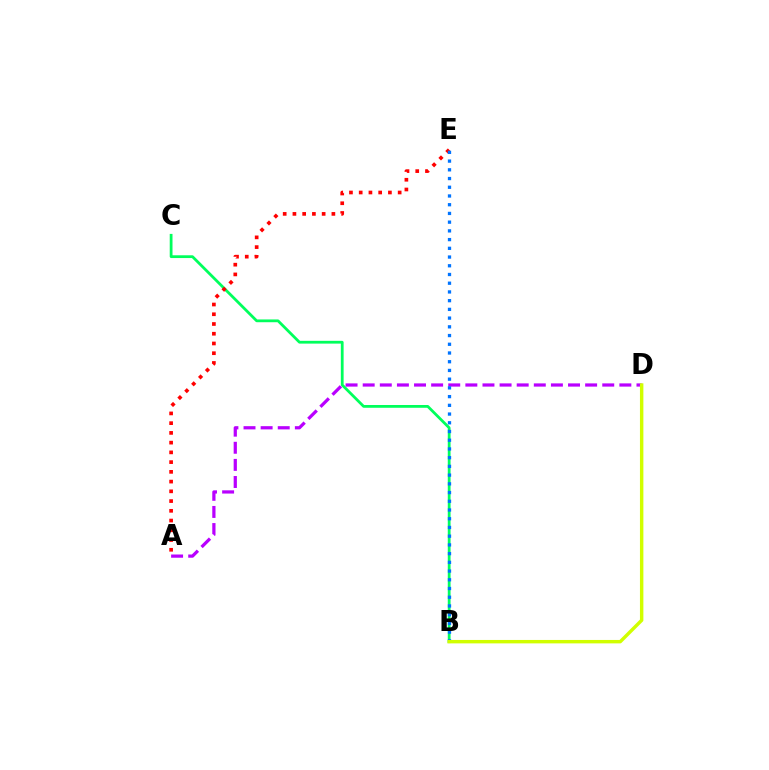{('B', 'C'): [{'color': '#00ff5c', 'line_style': 'solid', 'thickness': 2.0}], ('A', 'E'): [{'color': '#ff0000', 'line_style': 'dotted', 'thickness': 2.65}], ('A', 'D'): [{'color': '#b900ff', 'line_style': 'dashed', 'thickness': 2.32}], ('B', 'E'): [{'color': '#0074ff', 'line_style': 'dotted', 'thickness': 2.37}], ('B', 'D'): [{'color': '#d1ff00', 'line_style': 'solid', 'thickness': 2.47}]}